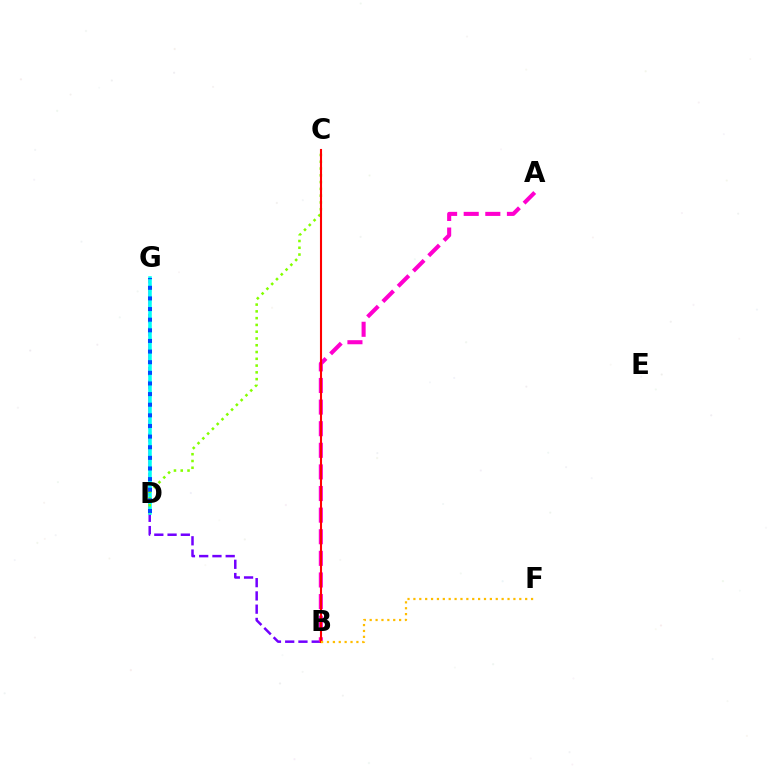{('B', 'G'): [{'color': '#7200ff', 'line_style': 'dashed', 'thickness': 1.8}], ('D', 'G'): [{'color': '#00ff39', 'line_style': 'dotted', 'thickness': 1.6}, {'color': '#00fff6', 'line_style': 'solid', 'thickness': 2.55}, {'color': '#004bff', 'line_style': 'dotted', 'thickness': 2.89}], ('C', 'D'): [{'color': '#84ff00', 'line_style': 'dotted', 'thickness': 1.84}], ('A', 'B'): [{'color': '#ff00cf', 'line_style': 'dashed', 'thickness': 2.94}], ('B', 'C'): [{'color': '#ff0000', 'line_style': 'solid', 'thickness': 1.51}], ('B', 'F'): [{'color': '#ffbd00', 'line_style': 'dotted', 'thickness': 1.6}]}